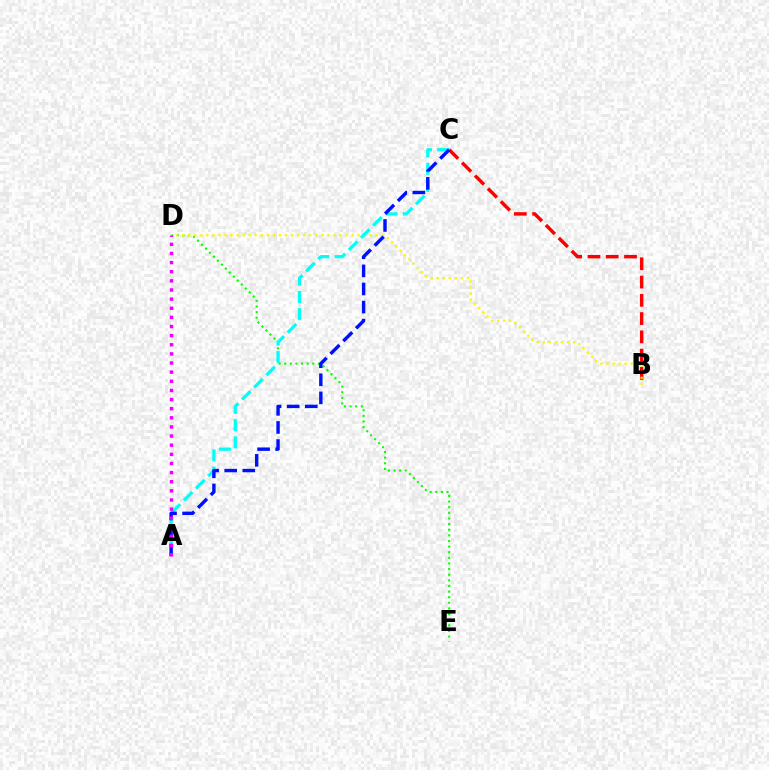{('B', 'C'): [{'color': '#ff0000', 'line_style': 'dashed', 'thickness': 2.48}], ('D', 'E'): [{'color': '#08ff00', 'line_style': 'dotted', 'thickness': 1.53}], ('B', 'D'): [{'color': '#fcf500', 'line_style': 'dotted', 'thickness': 1.64}], ('A', 'C'): [{'color': '#00fff6', 'line_style': 'dashed', 'thickness': 2.34}, {'color': '#0010ff', 'line_style': 'dashed', 'thickness': 2.46}], ('A', 'D'): [{'color': '#ee00ff', 'line_style': 'dotted', 'thickness': 2.48}]}